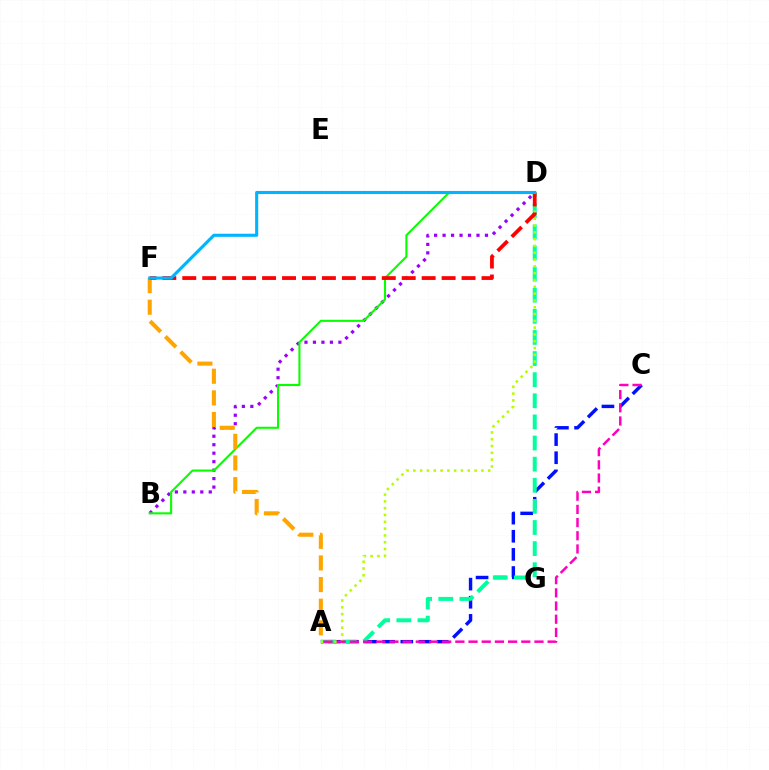{('B', 'D'): [{'color': '#9b00ff', 'line_style': 'dotted', 'thickness': 2.3}, {'color': '#08ff00', 'line_style': 'solid', 'thickness': 1.51}], ('A', 'C'): [{'color': '#0010ff', 'line_style': 'dashed', 'thickness': 2.46}, {'color': '#ff00bd', 'line_style': 'dashed', 'thickness': 1.79}], ('A', 'D'): [{'color': '#00ff9d', 'line_style': 'dashed', 'thickness': 2.87}, {'color': '#b3ff00', 'line_style': 'dotted', 'thickness': 1.85}], ('A', 'F'): [{'color': '#ffa500', 'line_style': 'dashed', 'thickness': 2.94}], ('D', 'F'): [{'color': '#ff0000', 'line_style': 'dashed', 'thickness': 2.71}, {'color': '#00b5ff', 'line_style': 'solid', 'thickness': 2.23}]}